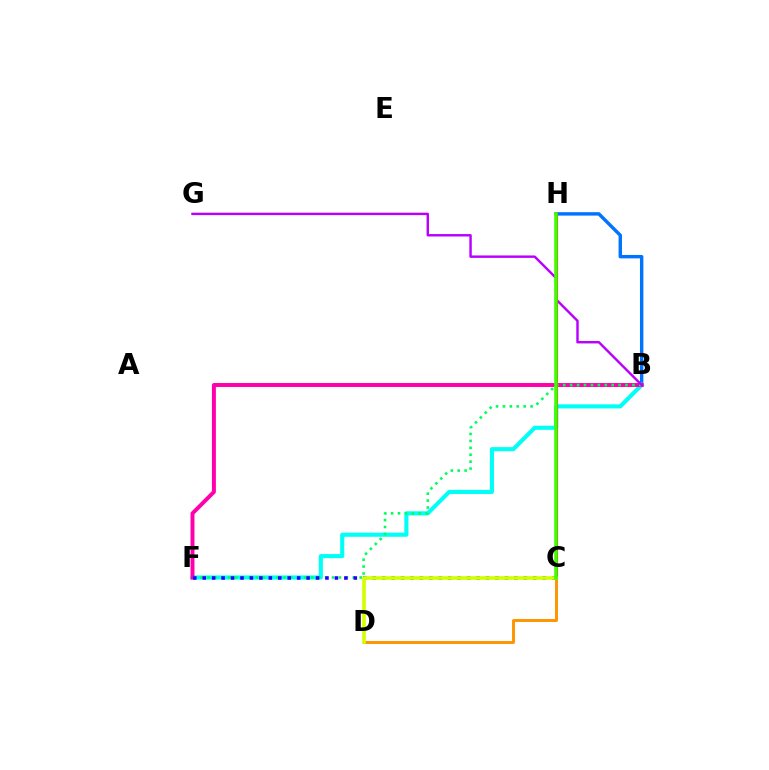{('B', 'H'): [{'color': '#0074ff', 'line_style': 'solid', 'thickness': 2.46}], ('B', 'F'): [{'color': '#00fff6', 'line_style': 'solid', 'thickness': 2.96}, {'color': '#ff00ac', 'line_style': 'solid', 'thickness': 2.85}, {'color': '#00ff5c', 'line_style': 'dotted', 'thickness': 1.88}], ('B', 'G'): [{'color': '#b900ff', 'line_style': 'solid', 'thickness': 1.75}], ('C', 'H'): [{'color': '#ff0000', 'line_style': 'solid', 'thickness': 2.27}, {'color': '#3dff00', 'line_style': 'solid', 'thickness': 2.54}], ('C', 'F'): [{'color': '#2500ff', 'line_style': 'dotted', 'thickness': 2.57}], ('C', 'D'): [{'color': '#ff9400', 'line_style': 'solid', 'thickness': 2.1}, {'color': '#d1ff00', 'line_style': 'solid', 'thickness': 2.62}]}